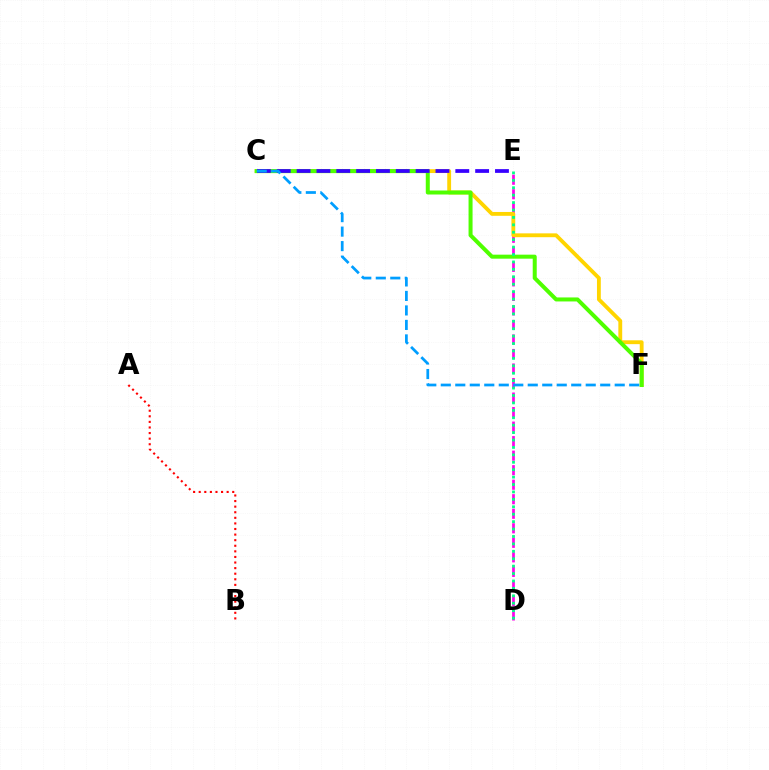{('D', 'E'): [{'color': '#ff00ed', 'line_style': 'dashed', 'thickness': 1.97}, {'color': '#00ff86', 'line_style': 'dotted', 'thickness': 2.02}], ('C', 'F'): [{'color': '#ffd500', 'line_style': 'solid', 'thickness': 2.77}, {'color': '#4fff00', 'line_style': 'solid', 'thickness': 2.89}, {'color': '#009eff', 'line_style': 'dashed', 'thickness': 1.97}], ('C', 'E'): [{'color': '#3700ff', 'line_style': 'dashed', 'thickness': 2.69}], ('A', 'B'): [{'color': '#ff0000', 'line_style': 'dotted', 'thickness': 1.52}]}